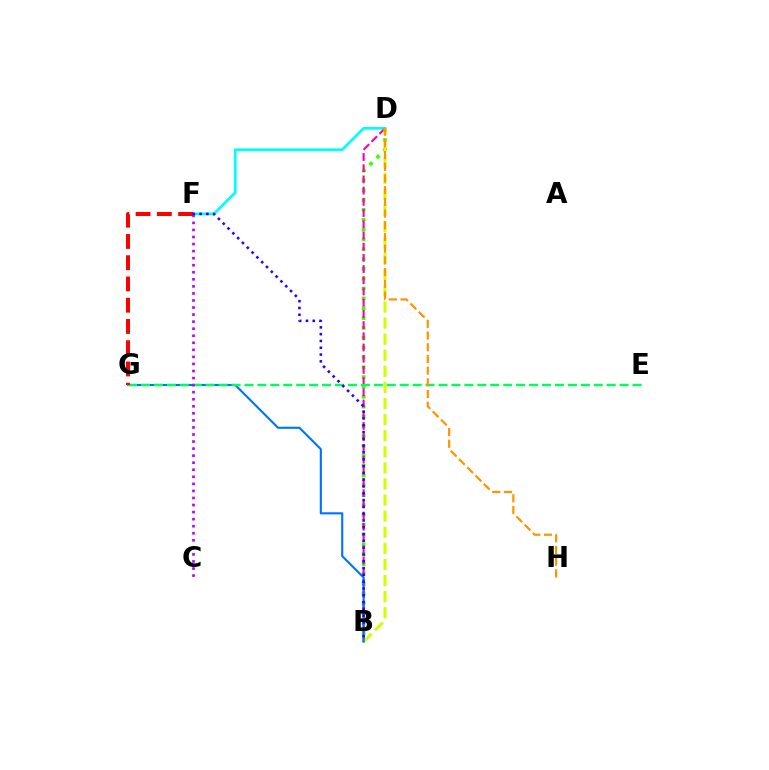{('D', 'F'): [{'color': '#00fff6', 'line_style': 'solid', 'thickness': 1.97}], ('B', 'D'): [{'color': '#3dff00', 'line_style': 'dotted', 'thickness': 2.67}, {'color': '#ff00ac', 'line_style': 'dashed', 'thickness': 1.52}, {'color': '#d1ff00', 'line_style': 'dashed', 'thickness': 2.19}], ('B', 'G'): [{'color': '#0074ff', 'line_style': 'solid', 'thickness': 1.53}], ('E', 'G'): [{'color': '#00ff5c', 'line_style': 'dashed', 'thickness': 1.76}], ('F', 'G'): [{'color': '#ff0000', 'line_style': 'dashed', 'thickness': 2.89}], ('C', 'F'): [{'color': '#b900ff', 'line_style': 'dotted', 'thickness': 1.92}], ('B', 'F'): [{'color': '#2500ff', 'line_style': 'dotted', 'thickness': 1.85}], ('D', 'H'): [{'color': '#ff9400', 'line_style': 'dashed', 'thickness': 1.59}]}